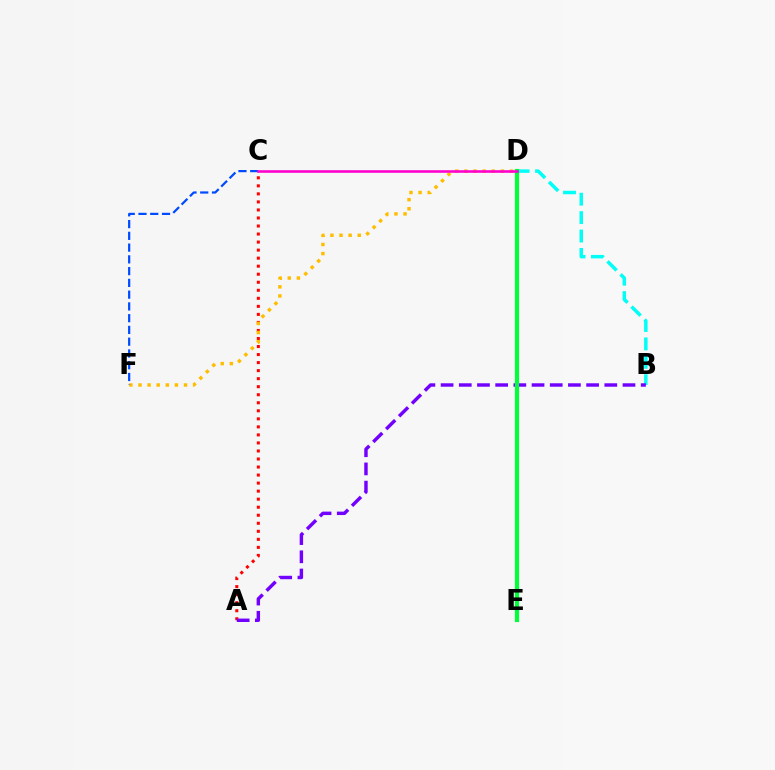{('D', 'E'): [{'color': '#84ff00', 'line_style': 'dashed', 'thickness': 2.66}, {'color': '#00ff39', 'line_style': 'solid', 'thickness': 2.99}], ('B', 'D'): [{'color': '#00fff6', 'line_style': 'dashed', 'thickness': 2.5}], ('A', 'C'): [{'color': '#ff0000', 'line_style': 'dotted', 'thickness': 2.18}], ('D', 'F'): [{'color': '#ffbd00', 'line_style': 'dotted', 'thickness': 2.47}], ('A', 'B'): [{'color': '#7200ff', 'line_style': 'dashed', 'thickness': 2.47}], ('C', 'F'): [{'color': '#004bff', 'line_style': 'dashed', 'thickness': 1.6}], ('C', 'D'): [{'color': '#ff00cf', 'line_style': 'solid', 'thickness': 1.87}]}